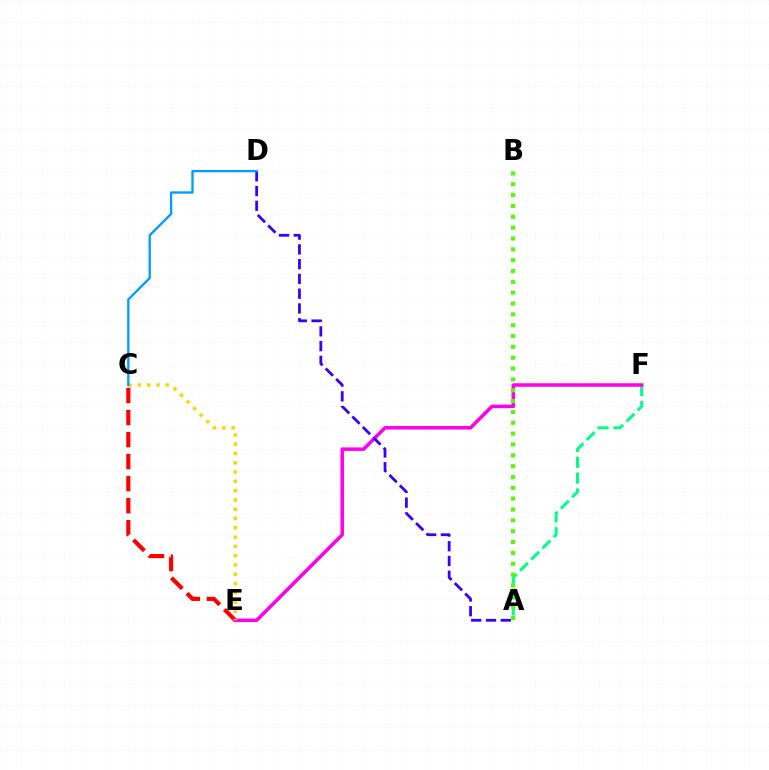{('C', 'E'): [{'color': '#ff0000', 'line_style': 'dashed', 'thickness': 2.99}, {'color': '#ffd500', 'line_style': 'dotted', 'thickness': 2.52}], ('A', 'F'): [{'color': '#00ff86', 'line_style': 'dashed', 'thickness': 2.15}], ('E', 'F'): [{'color': '#ff00ed', 'line_style': 'solid', 'thickness': 2.53}], ('A', 'D'): [{'color': '#3700ff', 'line_style': 'dashed', 'thickness': 2.01}], ('C', 'D'): [{'color': '#009eff', 'line_style': 'solid', 'thickness': 1.68}], ('A', 'B'): [{'color': '#4fff00', 'line_style': 'dotted', 'thickness': 2.95}]}